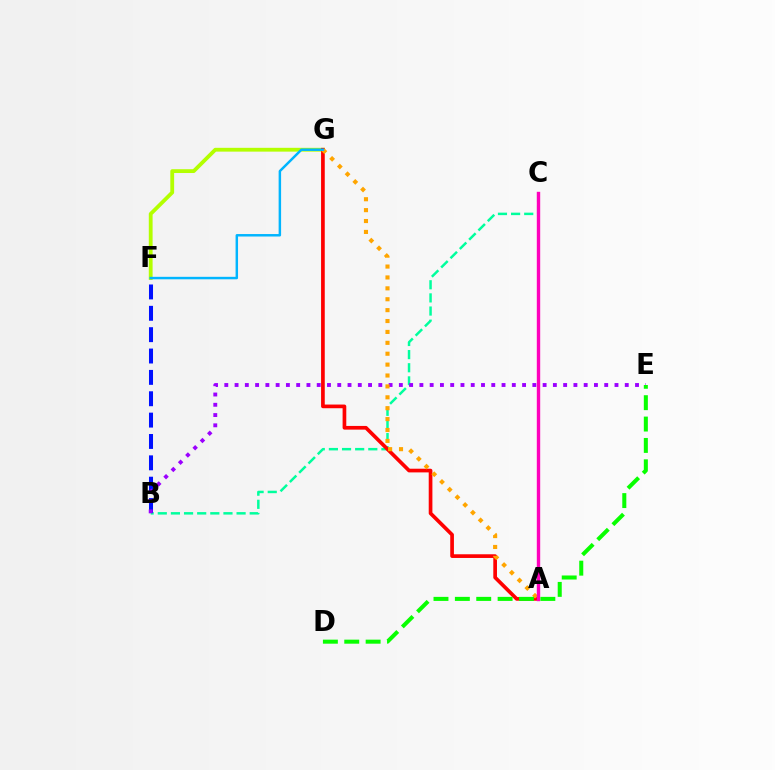{('F', 'G'): [{'color': '#b3ff00', 'line_style': 'solid', 'thickness': 2.74}, {'color': '#00b5ff', 'line_style': 'solid', 'thickness': 1.77}], ('B', 'C'): [{'color': '#00ff9d', 'line_style': 'dashed', 'thickness': 1.78}], ('A', 'G'): [{'color': '#ff0000', 'line_style': 'solid', 'thickness': 2.65}, {'color': '#ffa500', 'line_style': 'dotted', 'thickness': 2.96}], ('B', 'F'): [{'color': '#0010ff', 'line_style': 'dashed', 'thickness': 2.9}], ('B', 'E'): [{'color': '#9b00ff', 'line_style': 'dotted', 'thickness': 2.79}], ('A', 'C'): [{'color': '#ff00bd', 'line_style': 'solid', 'thickness': 2.44}], ('D', 'E'): [{'color': '#08ff00', 'line_style': 'dashed', 'thickness': 2.9}]}